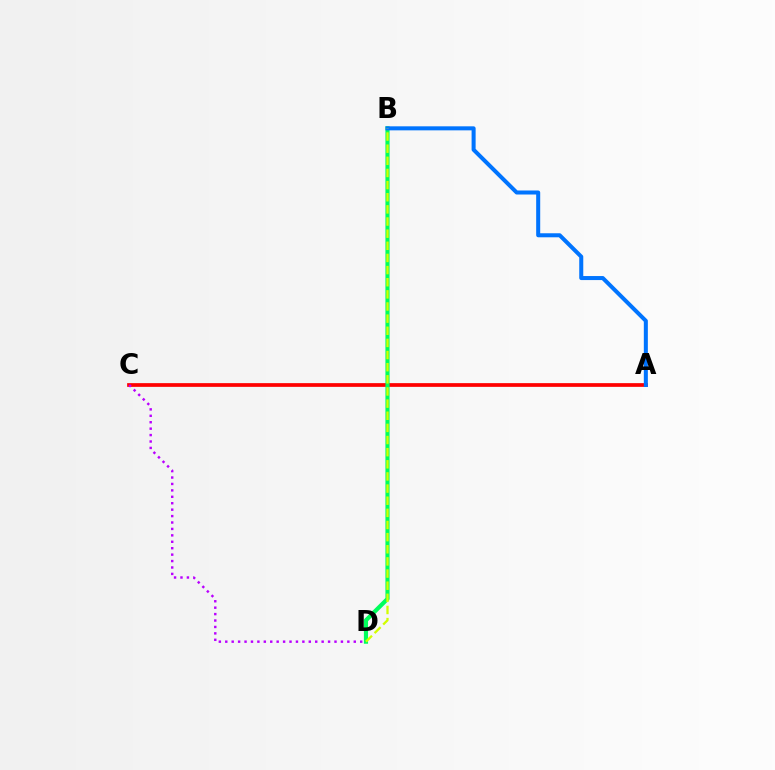{('A', 'C'): [{'color': '#ff0000', 'line_style': 'solid', 'thickness': 2.68}], ('B', 'D'): [{'color': '#00ff5c', 'line_style': 'solid', 'thickness': 2.99}, {'color': '#d1ff00', 'line_style': 'dashed', 'thickness': 1.65}], ('C', 'D'): [{'color': '#b900ff', 'line_style': 'dotted', 'thickness': 1.75}], ('A', 'B'): [{'color': '#0074ff', 'line_style': 'solid', 'thickness': 2.9}]}